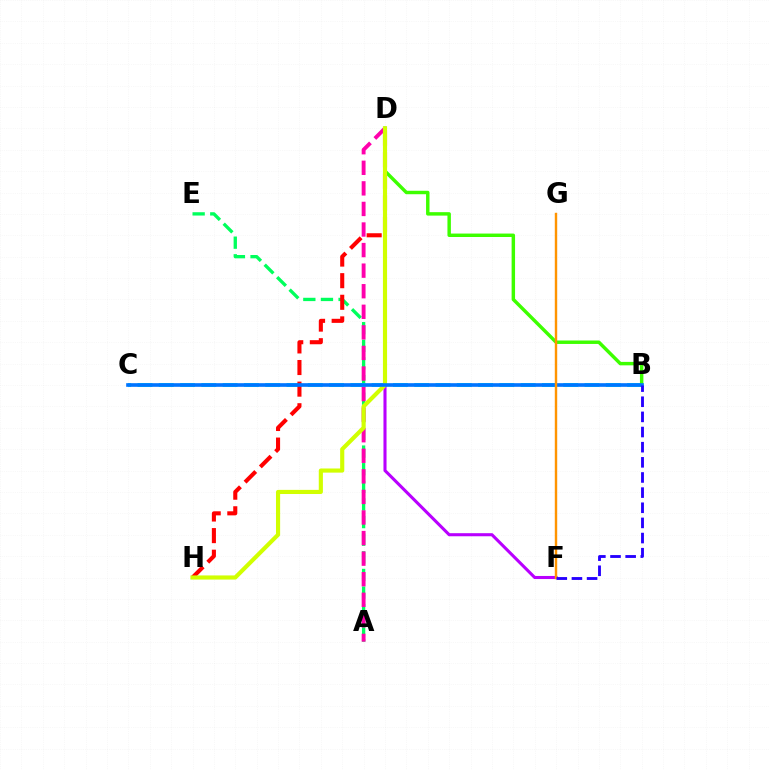{('A', 'E'): [{'color': '#00ff5c', 'line_style': 'dashed', 'thickness': 2.39}], ('A', 'D'): [{'color': '#ff00ac', 'line_style': 'dashed', 'thickness': 2.79}], ('D', 'F'): [{'color': '#b900ff', 'line_style': 'solid', 'thickness': 2.22}], ('B', 'C'): [{'color': '#00fff6', 'line_style': 'dashed', 'thickness': 2.89}, {'color': '#0074ff', 'line_style': 'solid', 'thickness': 2.62}], ('D', 'H'): [{'color': '#ff0000', 'line_style': 'dashed', 'thickness': 2.93}, {'color': '#d1ff00', 'line_style': 'solid', 'thickness': 2.98}], ('B', 'D'): [{'color': '#3dff00', 'line_style': 'solid', 'thickness': 2.48}], ('F', 'G'): [{'color': '#ff9400', 'line_style': 'solid', 'thickness': 1.74}], ('B', 'F'): [{'color': '#2500ff', 'line_style': 'dashed', 'thickness': 2.06}]}